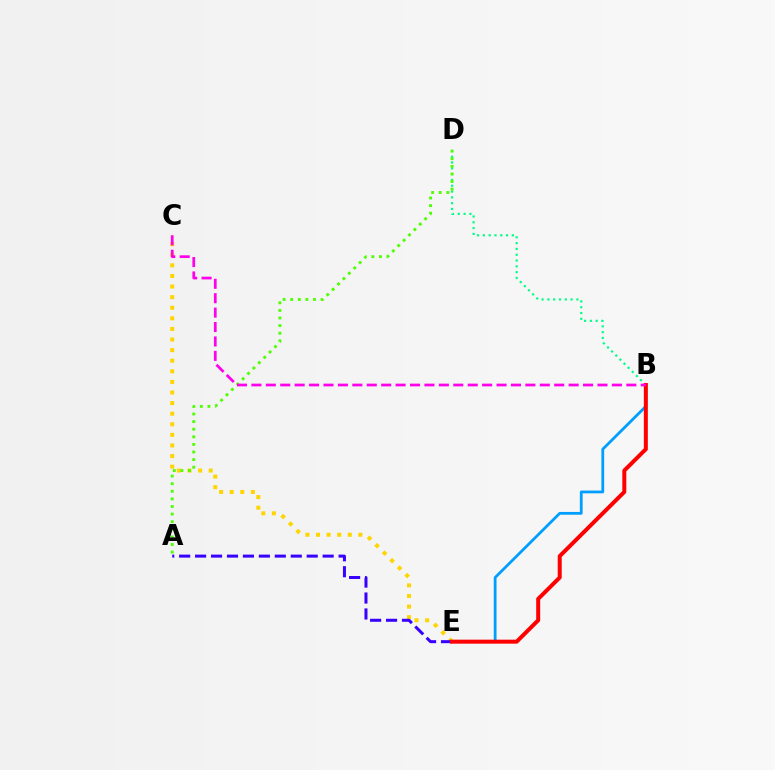{('C', 'E'): [{'color': '#ffd500', 'line_style': 'dotted', 'thickness': 2.88}], ('A', 'E'): [{'color': '#3700ff', 'line_style': 'dashed', 'thickness': 2.17}], ('B', 'D'): [{'color': '#00ff86', 'line_style': 'dotted', 'thickness': 1.58}], ('B', 'E'): [{'color': '#009eff', 'line_style': 'solid', 'thickness': 2.0}, {'color': '#ff0000', 'line_style': 'solid', 'thickness': 2.88}], ('A', 'D'): [{'color': '#4fff00', 'line_style': 'dotted', 'thickness': 2.06}], ('B', 'C'): [{'color': '#ff00ed', 'line_style': 'dashed', 'thickness': 1.96}]}